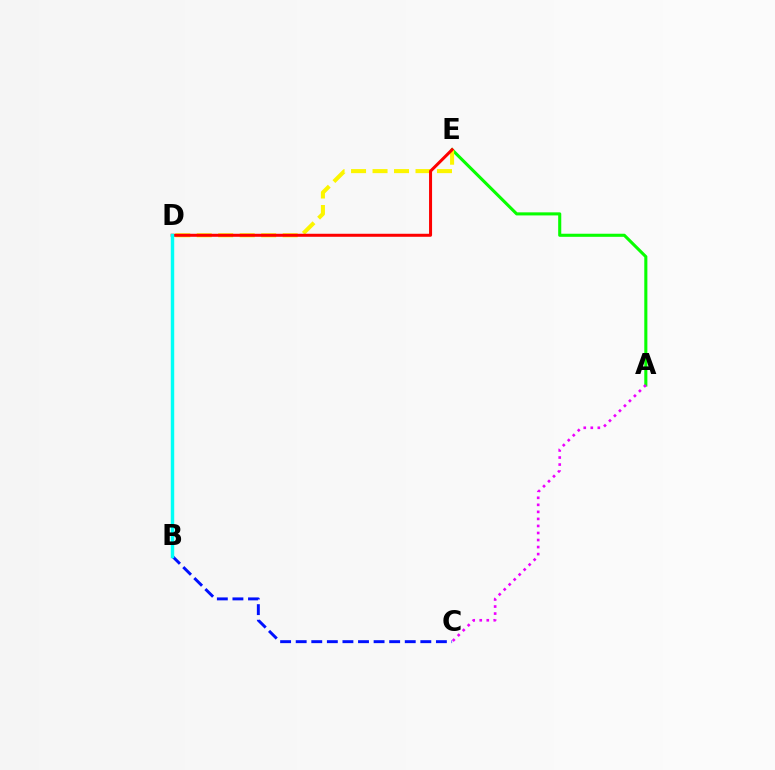{('B', 'C'): [{'color': '#0010ff', 'line_style': 'dashed', 'thickness': 2.12}], ('A', 'E'): [{'color': '#08ff00', 'line_style': 'solid', 'thickness': 2.22}], ('A', 'C'): [{'color': '#ee00ff', 'line_style': 'dotted', 'thickness': 1.91}], ('D', 'E'): [{'color': '#fcf500', 'line_style': 'dashed', 'thickness': 2.92}, {'color': '#ff0000', 'line_style': 'solid', 'thickness': 2.17}], ('B', 'D'): [{'color': '#00fff6', 'line_style': 'solid', 'thickness': 2.47}]}